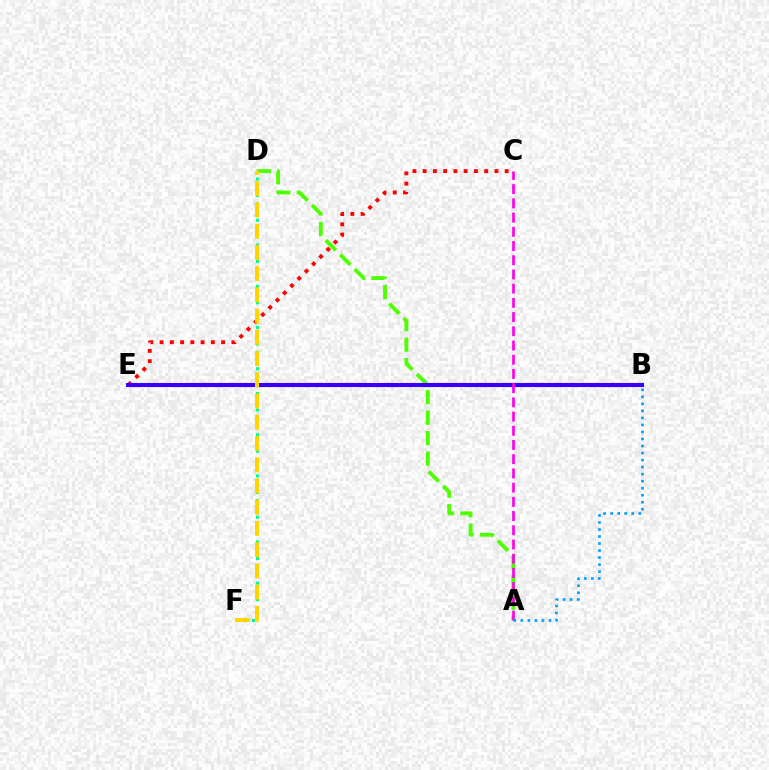{('C', 'E'): [{'color': '#ff0000', 'line_style': 'dotted', 'thickness': 2.79}], ('A', 'D'): [{'color': '#4fff00', 'line_style': 'dashed', 'thickness': 2.78}], ('B', 'E'): [{'color': '#3700ff', 'line_style': 'solid', 'thickness': 2.95}], ('A', 'C'): [{'color': '#ff00ed', 'line_style': 'dashed', 'thickness': 1.93}], ('A', 'B'): [{'color': '#009eff', 'line_style': 'dotted', 'thickness': 1.91}], ('D', 'F'): [{'color': '#00ff86', 'line_style': 'dotted', 'thickness': 2.24}, {'color': '#ffd500', 'line_style': 'dashed', 'thickness': 2.88}]}